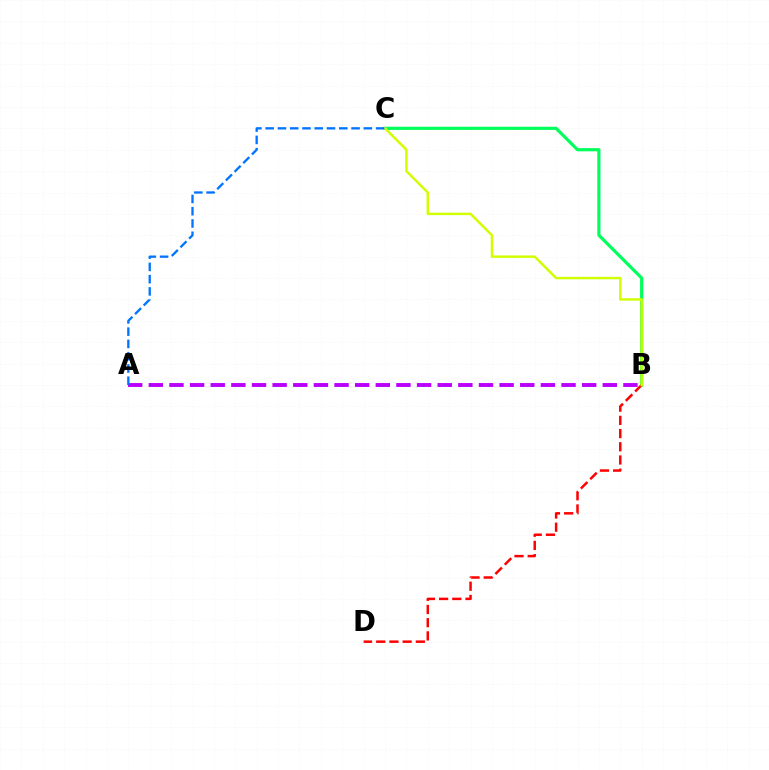{('B', 'C'): [{'color': '#00ff5c', 'line_style': 'solid', 'thickness': 2.29}, {'color': '#d1ff00', 'line_style': 'solid', 'thickness': 1.78}], ('B', 'D'): [{'color': '#ff0000', 'line_style': 'dashed', 'thickness': 1.79}], ('A', 'B'): [{'color': '#b900ff', 'line_style': 'dashed', 'thickness': 2.8}], ('A', 'C'): [{'color': '#0074ff', 'line_style': 'dashed', 'thickness': 1.67}]}